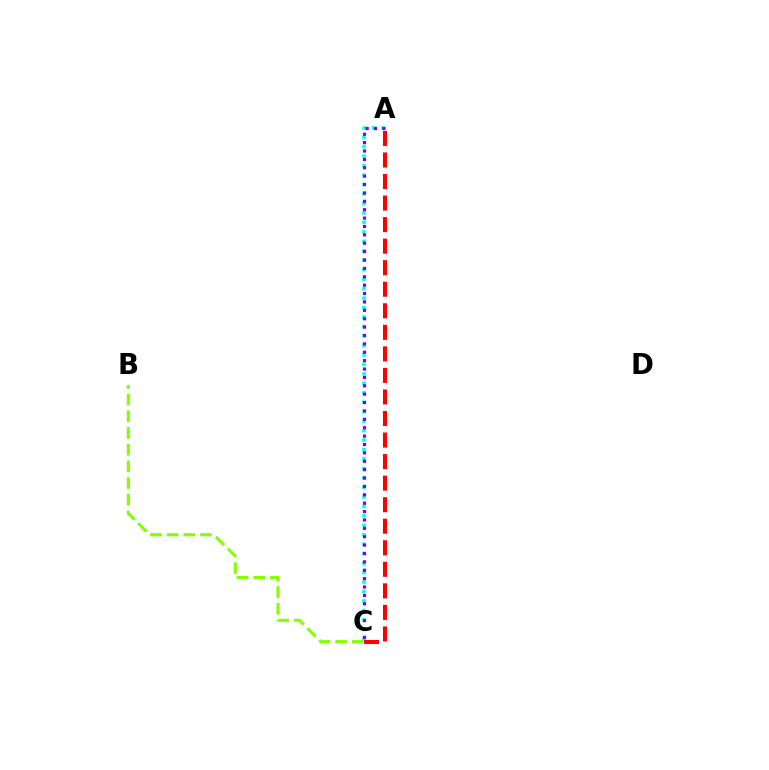{('B', 'C'): [{'color': '#84ff00', 'line_style': 'dashed', 'thickness': 2.27}], ('A', 'C'): [{'color': '#00fff6', 'line_style': 'dotted', 'thickness': 2.57}, {'color': '#ff0000', 'line_style': 'dashed', 'thickness': 2.93}, {'color': '#7200ff', 'line_style': 'dotted', 'thickness': 2.28}]}